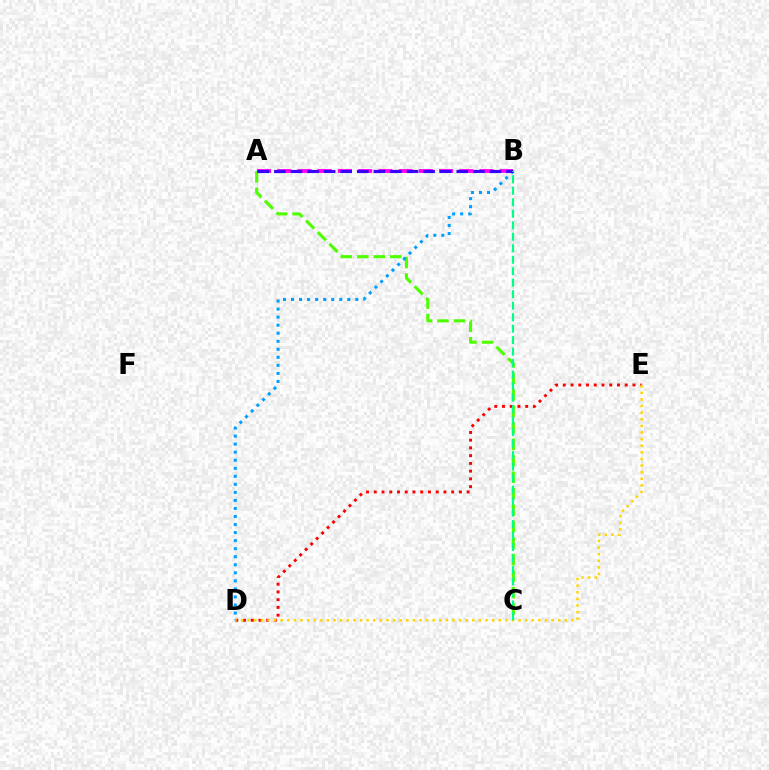{('A', 'C'): [{'color': '#4fff00', 'line_style': 'dashed', 'thickness': 2.24}], ('A', 'B'): [{'color': '#ff00ed', 'line_style': 'dashed', 'thickness': 2.75}, {'color': '#3700ff', 'line_style': 'dashed', 'thickness': 2.25}], ('B', 'D'): [{'color': '#009eff', 'line_style': 'dotted', 'thickness': 2.18}], ('D', 'E'): [{'color': '#ff0000', 'line_style': 'dotted', 'thickness': 2.1}, {'color': '#ffd500', 'line_style': 'dotted', 'thickness': 1.8}], ('B', 'C'): [{'color': '#00ff86', 'line_style': 'dashed', 'thickness': 1.56}]}